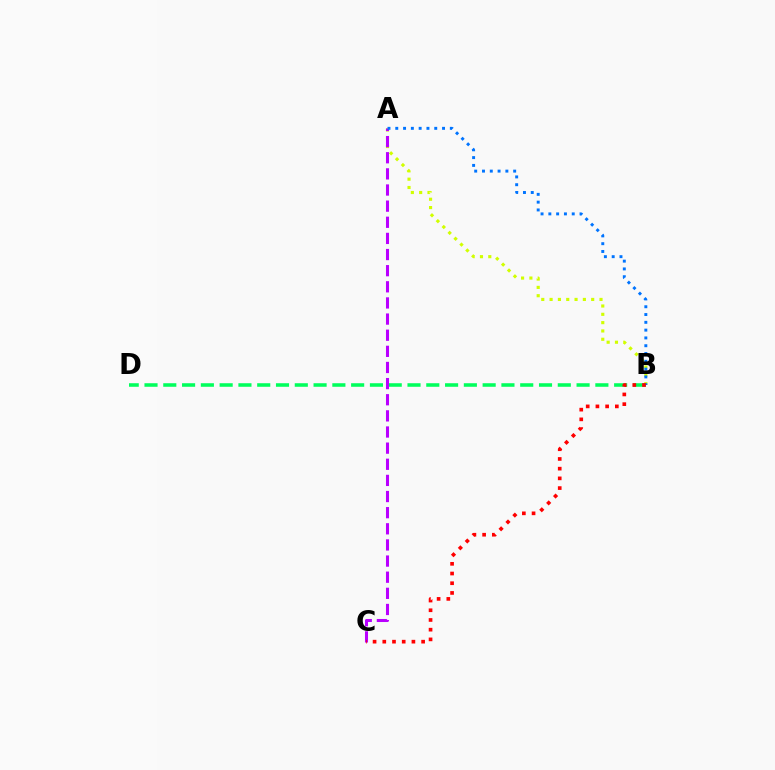{('A', 'B'): [{'color': '#d1ff00', 'line_style': 'dotted', 'thickness': 2.26}, {'color': '#0074ff', 'line_style': 'dotted', 'thickness': 2.12}], ('B', 'D'): [{'color': '#00ff5c', 'line_style': 'dashed', 'thickness': 2.55}], ('A', 'C'): [{'color': '#b900ff', 'line_style': 'dashed', 'thickness': 2.19}], ('B', 'C'): [{'color': '#ff0000', 'line_style': 'dotted', 'thickness': 2.64}]}